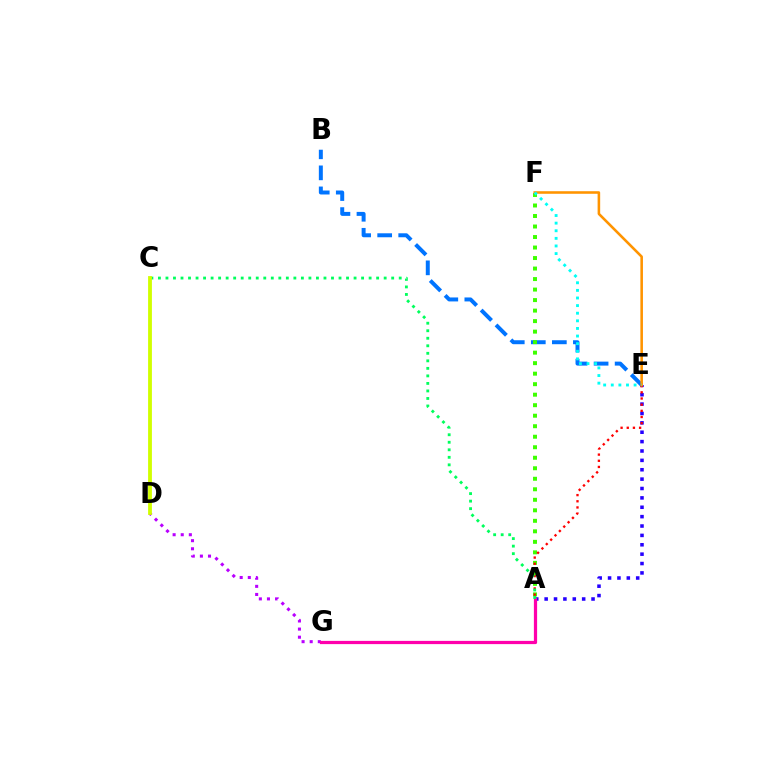{('A', 'E'): [{'color': '#2500ff', 'line_style': 'dotted', 'thickness': 2.55}, {'color': '#ff0000', 'line_style': 'dotted', 'thickness': 1.68}], ('D', 'G'): [{'color': '#b900ff', 'line_style': 'dotted', 'thickness': 2.2}], ('B', 'E'): [{'color': '#0074ff', 'line_style': 'dashed', 'thickness': 2.86}], ('A', 'F'): [{'color': '#3dff00', 'line_style': 'dotted', 'thickness': 2.86}], ('A', 'G'): [{'color': '#ff00ac', 'line_style': 'solid', 'thickness': 2.32}], ('E', 'F'): [{'color': '#ff9400', 'line_style': 'solid', 'thickness': 1.85}, {'color': '#00fff6', 'line_style': 'dotted', 'thickness': 2.07}], ('A', 'C'): [{'color': '#00ff5c', 'line_style': 'dotted', 'thickness': 2.04}], ('C', 'D'): [{'color': '#d1ff00', 'line_style': 'solid', 'thickness': 2.75}]}